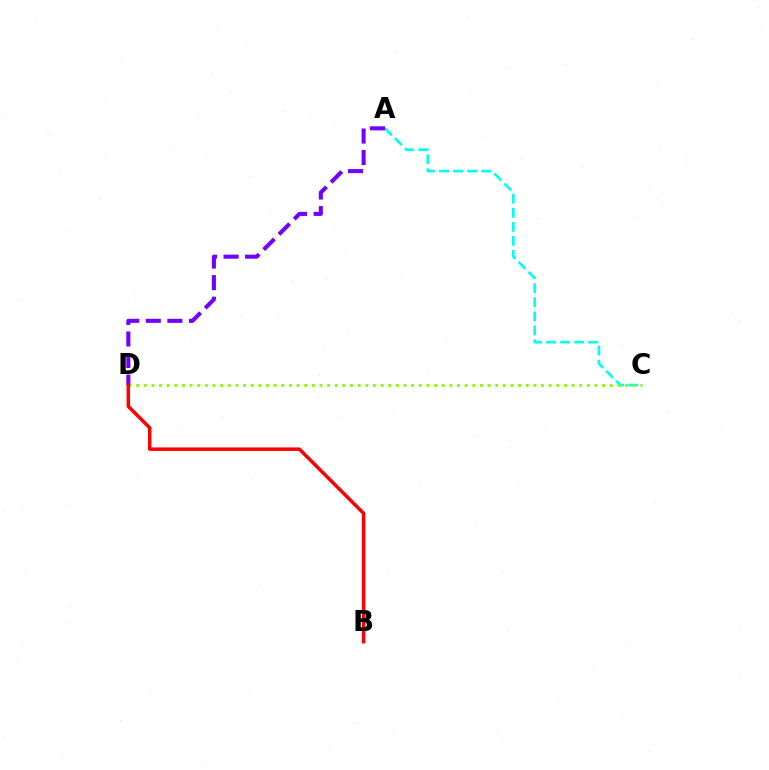{('A', 'C'): [{'color': '#00fff6', 'line_style': 'dashed', 'thickness': 1.91}], ('C', 'D'): [{'color': '#84ff00', 'line_style': 'dotted', 'thickness': 2.08}], ('A', 'D'): [{'color': '#7200ff', 'line_style': 'dashed', 'thickness': 2.93}], ('B', 'D'): [{'color': '#ff0000', 'line_style': 'solid', 'thickness': 2.52}]}